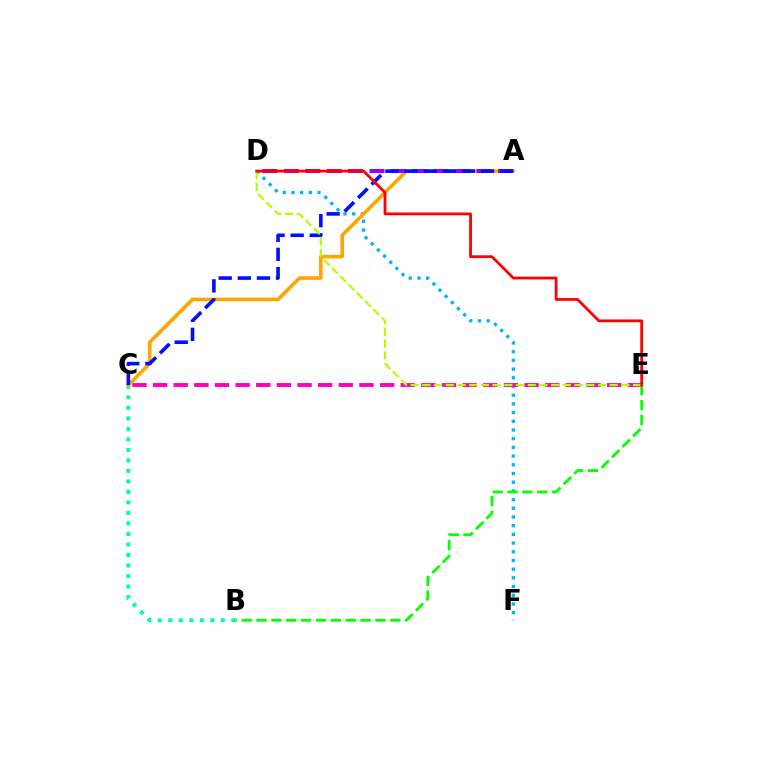{('D', 'F'): [{'color': '#00b5ff', 'line_style': 'dotted', 'thickness': 2.36}], ('C', 'E'): [{'color': '#ff00bd', 'line_style': 'dashed', 'thickness': 2.8}], ('B', 'C'): [{'color': '#00ff9d', 'line_style': 'dotted', 'thickness': 2.86}], ('A', 'C'): [{'color': '#ffa500', 'line_style': 'solid', 'thickness': 2.58}, {'color': '#0010ff', 'line_style': 'dashed', 'thickness': 2.6}], ('B', 'E'): [{'color': '#08ff00', 'line_style': 'dashed', 'thickness': 2.02}], ('A', 'D'): [{'color': '#9b00ff', 'line_style': 'dashed', 'thickness': 2.91}], ('D', 'E'): [{'color': '#b3ff00', 'line_style': 'dashed', 'thickness': 1.59}, {'color': '#ff0000', 'line_style': 'solid', 'thickness': 2.0}]}